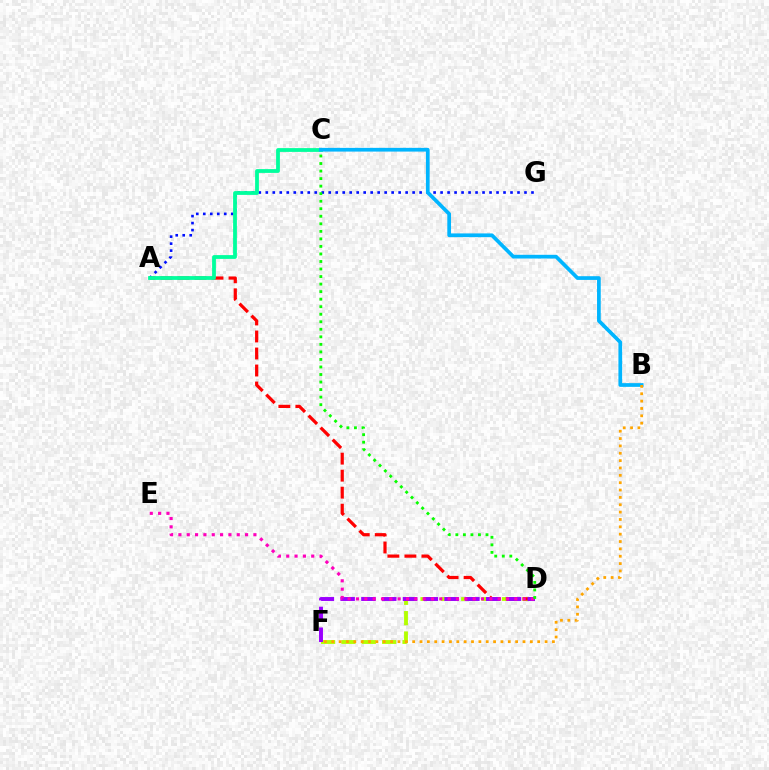{('D', 'F'): [{'color': '#b3ff00', 'line_style': 'dashed', 'thickness': 2.76}, {'color': '#9b00ff', 'line_style': 'dashed', 'thickness': 2.82}], ('A', 'D'): [{'color': '#ff0000', 'line_style': 'dashed', 'thickness': 2.31}], ('A', 'G'): [{'color': '#0010ff', 'line_style': 'dotted', 'thickness': 1.9}], ('D', 'E'): [{'color': '#ff00bd', 'line_style': 'dotted', 'thickness': 2.26}], ('A', 'C'): [{'color': '#00ff9d', 'line_style': 'solid', 'thickness': 2.73}], ('C', 'D'): [{'color': '#08ff00', 'line_style': 'dotted', 'thickness': 2.05}], ('B', 'C'): [{'color': '#00b5ff', 'line_style': 'solid', 'thickness': 2.68}], ('B', 'F'): [{'color': '#ffa500', 'line_style': 'dotted', 'thickness': 2.0}]}